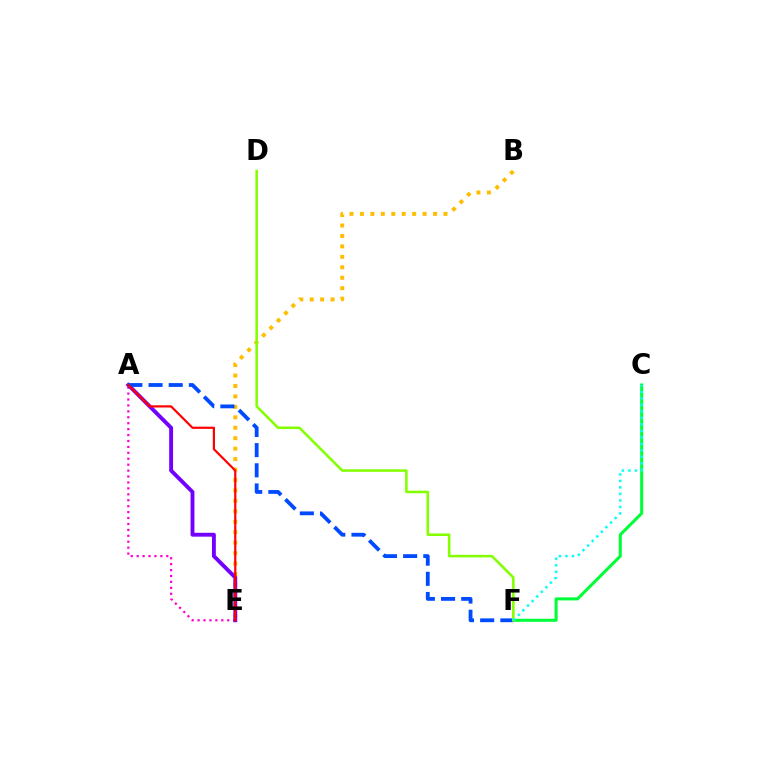{('B', 'E'): [{'color': '#ffbd00', 'line_style': 'dotted', 'thickness': 2.84}], ('C', 'F'): [{'color': '#00ff39', 'line_style': 'solid', 'thickness': 2.2}, {'color': '#00fff6', 'line_style': 'dotted', 'thickness': 1.77}], ('A', 'E'): [{'color': '#ff00cf', 'line_style': 'dotted', 'thickness': 1.61}, {'color': '#7200ff', 'line_style': 'solid', 'thickness': 2.79}, {'color': '#ff0000', 'line_style': 'solid', 'thickness': 1.58}], ('A', 'F'): [{'color': '#004bff', 'line_style': 'dashed', 'thickness': 2.74}], ('D', 'F'): [{'color': '#84ff00', 'line_style': 'solid', 'thickness': 1.84}]}